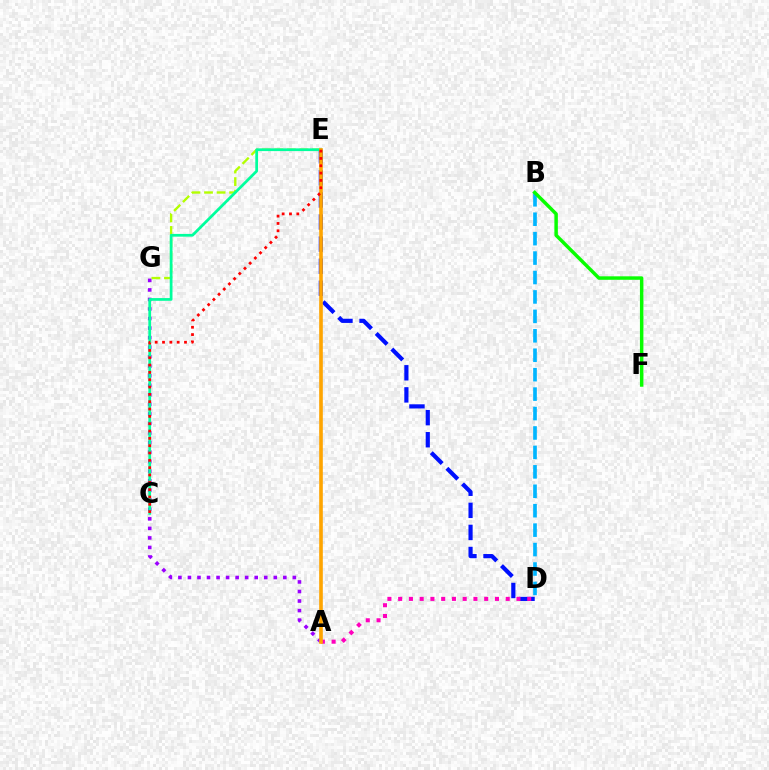{('B', 'D'): [{'color': '#00b5ff', 'line_style': 'dashed', 'thickness': 2.64}], ('A', 'G'): [{'color': '#9b00ff', 'line_style': 'dotted', 'thickness': 2.59}], ('D', 'E'): [{'color': '#0010ff', 'line_style': 'dashed', 'thickness': 3.0}], ('E', 'G'): [{'color': '#b3ff00', 'line_style': 'dashed', 'thickness': 1.71}], ('B', 'F'): [{'color': '#08ff00', 'line_style': 'solid', 'thickness': 2.5}], ('C', 'E'): [{'color': '#00ff9d', 'line_style': 'solid', 'thickness': 1.98}, {'color': '#ff0000', 'line_style': 'dotted', 'thickness': 1.99}], ('A', 'D'): [{'color': '#ff00bd', 'line_style': 'dotted', 'thickness': 2.92}], ('A', 'E'): [{'color': '#ffa500', 'line_style': 'solid', 'thickness': 2.61}]}